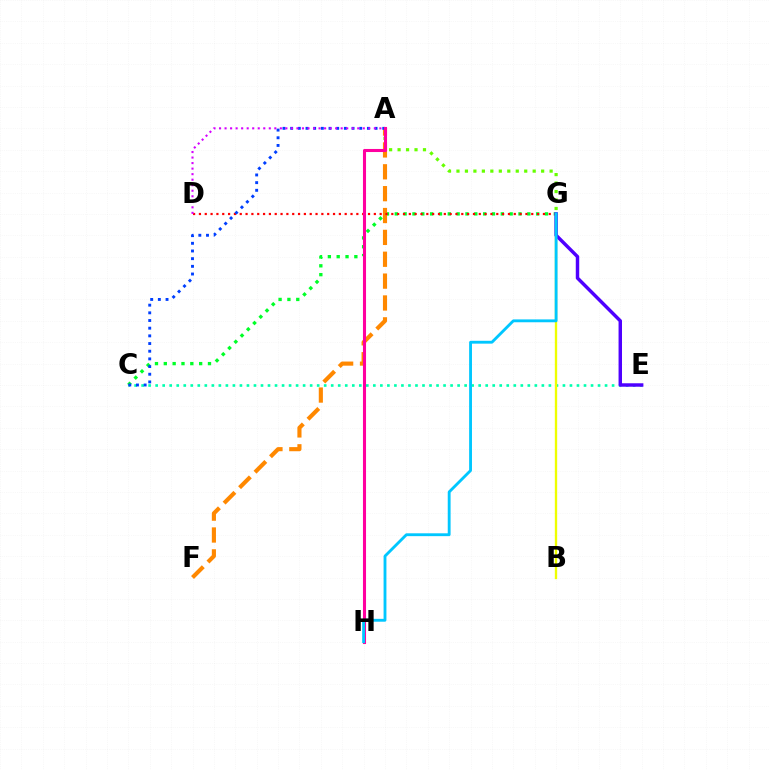{('C', 'E'): [{'color': '#00ffaf', 'line_style': 'dotted', 'thickness': 1.91}], ('A', 'G'): [{'color': '#66ff00', 'line_style': 'dotted', 'thickness': 2.3}], ('C', 'G'): [{'color': '#00ff27', 'line_style': 'dotted', 'thickness': 2.4}], ('A', 'F'): [{'color': '#ff8800', 'line_style': 'dashed', 'thickness': 2.97}], ('B', 'G'): [{'color': '#eeff00', 'line_style': 'solid', 'thickness': 1.68}], ('D', 'G'): [{'color': '#ff0000', 'line_style': 'dotted', 'thickness': 1.58}], ('A', 'C'): [{'color': '#003fff', 'line_style': 'dotted', 'thickness': 2.09}], ('A', 'D'): [{'color': '#d600ff', 'line_style': 'dotted', 'thickness': 1.5}], ('A', 'H'): [{'color': '#ff00a0', 'line_style': 'solid', 'thickness': 2.21}], ('E', 'G'): [{'color': '#4f00ff', 'line_style': 'solid', 'thickness': 2.48}], ('G', 'H'): [{'color': '#00c7ff', 'line_style': 'solid', 'thickness': 2.05}]}